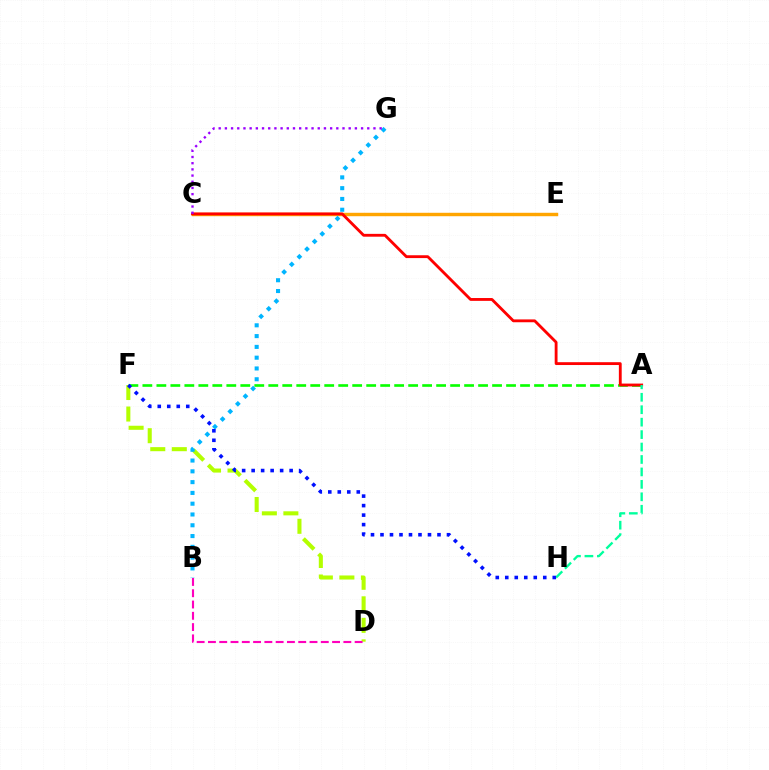{('D', 'F'): [{'color': '#b3ff00', 'line_style': 'dashed', 'thickness': 2.92}], ('C', 'E'): [{'color': '#ffa500', 'line_style': 'solid', 'thickness': 2.46}], ('B', 'D'): [{'color': '#ff00bd', 'line_style': 'dashed', 'thickness': 1.53}], ('A', 'F'): [{'color': '#08ff00', 'line_style': 'dashed', 'thickness': 1.9}], ('A', 'C'): [{'color': '#ff0000', 'line_style': 'solid', 'thickness': 2.04}], ('A', 'H'): [{'color': '#00ff9d', 'line_style': 'dashed', 'thickness': 1.69}], ('B', 'G'): [{'color': '#00b5ff', 'line_style': 'dotted', 'thickness': 2.93}], ('C', 'G'): [{'color': '#9b00ff', 'line_style': 'dotted', 'thickness': 1.68}], ('F', 'H'): [{'color': '#0010ff', 'line_style': 'dotted', 'thickness': 2.58}]}